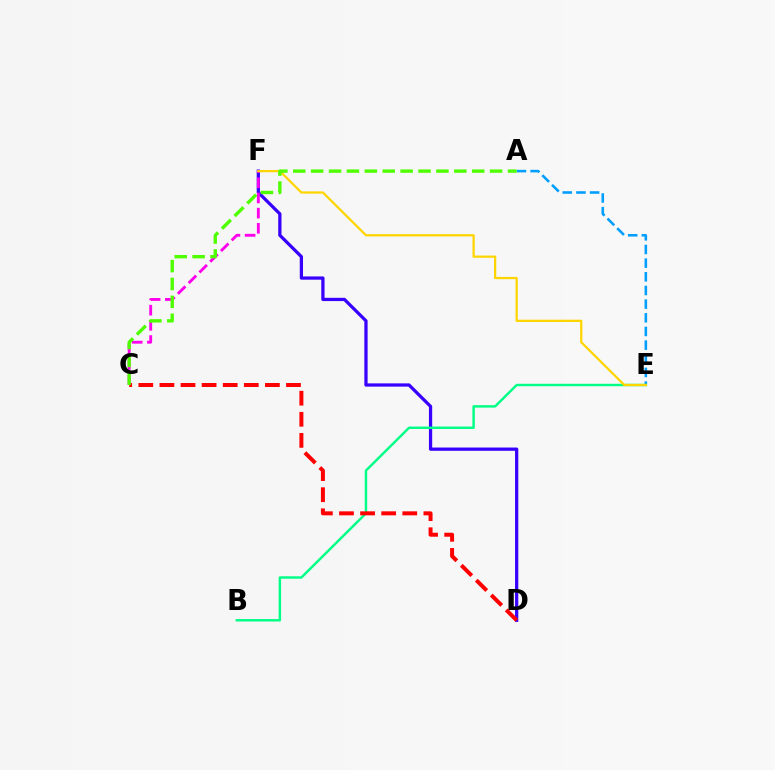{('A', 'E'): [{'color': '#009eff', 'line_style': 'dashed', 'thickness': 1.86}], ('D', 'F'): [{'color': '#3700ff', 'line_style': 'solid', 'thickness': 2.34}], ('C', 'F'): [{'color': '#ff00ed', 'line_style': 'dashed', 'thickness': 2.06}], ('B', 'E'): [{'color': '#00ff86', 'line_style': 'solid', 'thickness': 1.76}], ('C', 'D'): [{'color': '#ff0000', 'line_style': 'dashed', 'thickness': 2.87}], ('E', 'F'): [{'color': '#ffd500', 'line_style': 'solid', 'thickness': 1.62}], ('A', 'C'): [{'color': '#4fff00', 'line_style': 'dashed', 'thickness': 2.43}]}